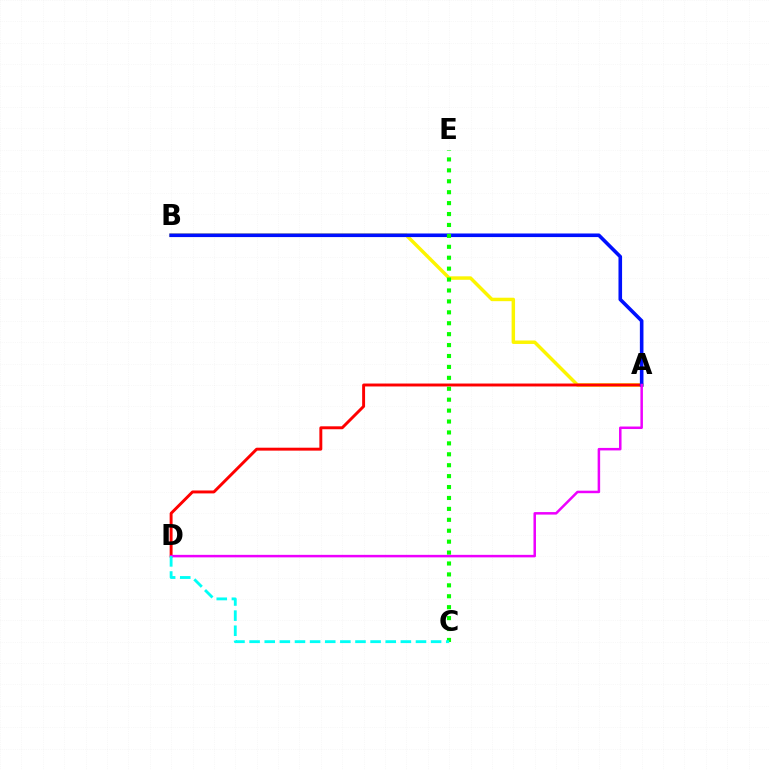{('A', 'B'): [{'color': '#fcf500', 'line_style': 'solid', 'thickness': 2.49}, {'color': '#0010ff', 'line_style': 'solid', 'thickness': 2.59}], ('A', 'D'): [{'color': '#ff0000', 'line_style': 'solid', 'thickness': 2.11}, {'color': '#ee00ff', 'line_style': 'solid', 'thickness': 1.81}], ('C', 'E'): [{'color': '#08ff00', 'line_style': 'dotted', 'thickness': 2.97}], ('C', 'D'): [{'color': '#00fff6', 'line_style': 'dashed', 'thickness': 2.05}]}